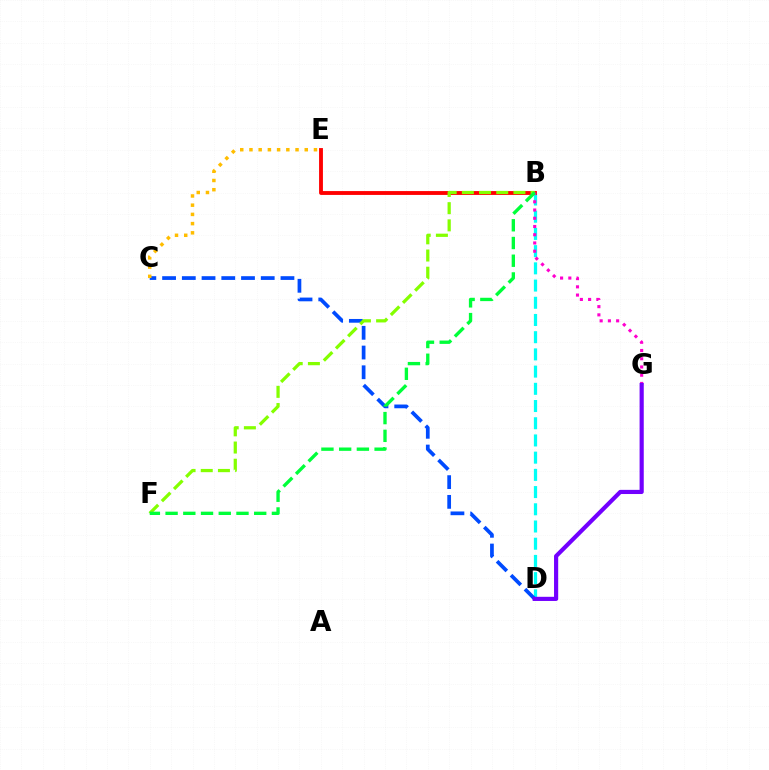{('B', 'D'): [{'color': '#00fff6', 'line_style': 'dashed', 'thickness': 2.34}], ('C', 'D'): [{'color': '#004bff', 'line_style': 'dashed', 'thickness': 2.68}], ('C', 'E'): [{'color': '#ffbd00', 'line_style': 'dotted', 'thickness': 2.5}], ('B', 'E'): [{'color': '#ff0000', 'line_style': 'solid', 'thickness': 2.77}], ('B', 'G'): [{'color': '#ff00cf', 'line_style': 'dotted', 'thickness': 2.24}], ('B', 'F'): [{'color': '#84ff00', 'line_style': 'dashed', 'thickness': 2.33}, {'color': '#00ff39', 'line_style': 'dashed', 'thickness': 2.41}], ('D', 'G'): [{'color': '#7200ff', 'line_style': 'solid', 'thickness': 3.0}]}